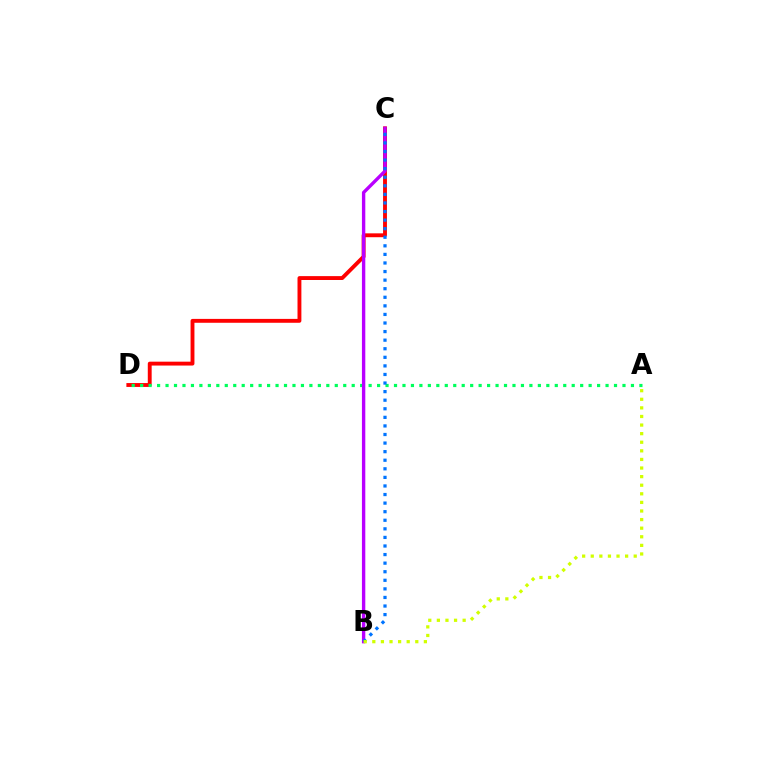{('C', 'D'): [{'color': '#ff0000', 'line_style': 'solid', 'thickness': 2.79}], ('A', 'D'): [{'color': '#00ff5c', 'line_style': 'dotted', 'thickness': 2.3}], ('B', 'C'): [{'color': '#b900ff', 'line_style': 'solid', 'thickness': 2.43}, {'color': '#0074ff', 'line_style': 'dotted', 'thickness': 2.33}], ('A', 'B'): [{'color': '#d1ff00', 'line_style': 'dotted', 'thickness': 2.33}]}